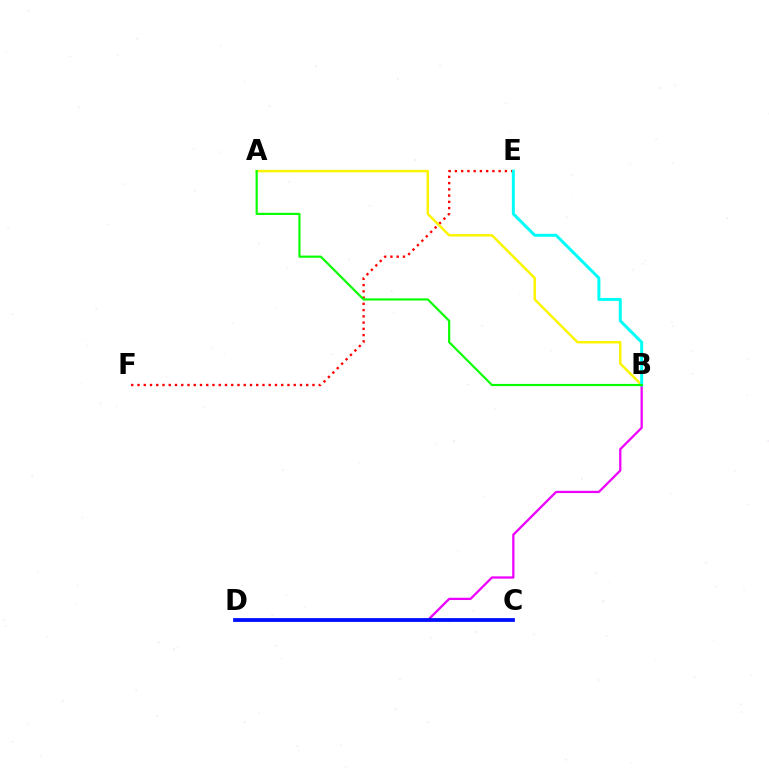{('E', 'F'): [{'color': '#ff0000', 'line_style': 'dotted', 'thickness': 1.7}], ('A', 'B'): [{'color': '#fcf500', 'line_style': 'solid', 'thickness': 1.78}, {'color': '#08ff00', 'line_style': 'solid', 'thickness': 1.56}], ('B', 'D'): [{'color': '#ee00ff', 'line_style': 'solid', 'thickness': 1.62}], ('C', 'D'): [{'color': '#0010ff', 'line_style': 'solid', 'thickness': 2.73}], ('B', 'E'): [{'color': '#00fff6', 'line_style': 'solid', 'thickness': 2.14}]}